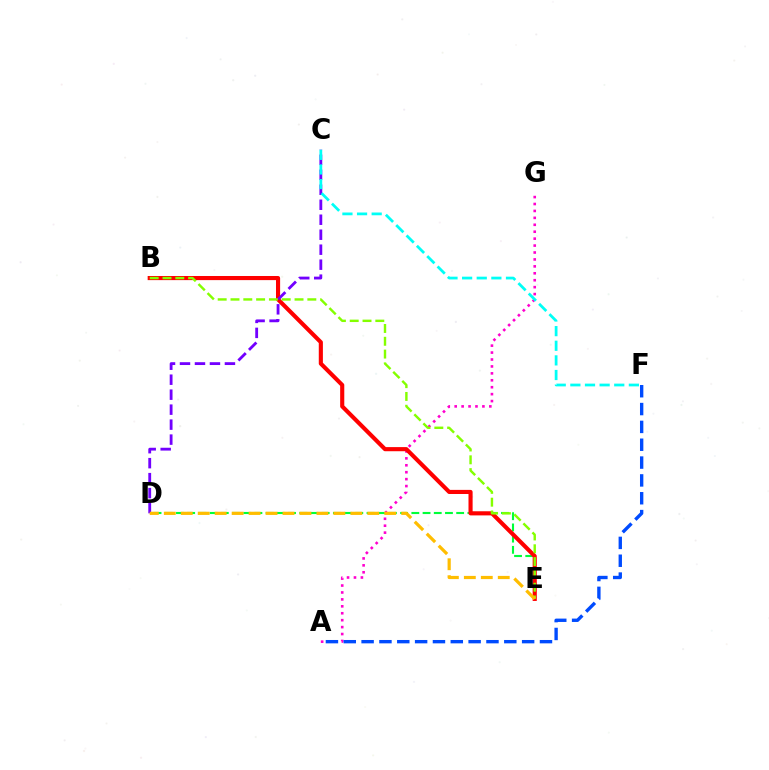{('D', 'E'): [{'color': '#00ff39', 'line_style': 'dashed', 'thickness': 1.52}, {'color': '#ffbd00', 'line_style': 'dashed', 'thickness': 2.3}], ('A', 'G'): [{'color': '#ff00cf', 'line_style': 'dotted', 'thickness': 1.88}], ('B', 'E'): [{'color': '#ff0000', 'line_style': 'solid', 'thickness': 2.97}, {'color': '#84ff00', 'line_style': 'dashed', 'thickness': 1.74}], ('C', 'D'): [{'color': '#7200ff', 'line_style': 'dashed', 'thickness': 2.04}], ('C', 'F'): [{'color': '#00fff6', 'line_style': 'dashed', 'thickness': 1.99}], ('A', 'F'): [{'color': '#004bff', 'line_style': 'dashed', 'thickness': 2.42}]}